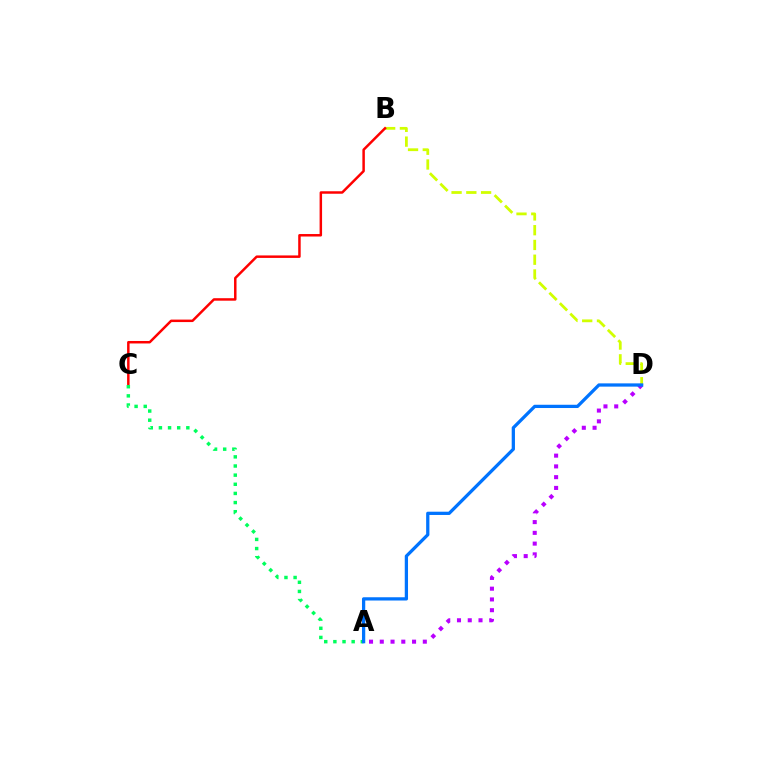{('B', 'D'): [{'color': '#d1ff00', 'line_style': 'dashed', 'thickness': 2.0}], ('B', 'C'): [{'color': '#ff0000', 'line_style': 'solid', 'thickness': 1.79}], ('A', 'C'): [{'color': '#00ff5c', 'line_style': 'dotted', 'thickness': 2.48}], ('A', 'D'): [{'color': '#b900ff', 'line_style': 'dotted', 'thickness': 2.92}, {'color': '#0074ff', 'line_style': 'solid', 'thickness': 2.35}]}